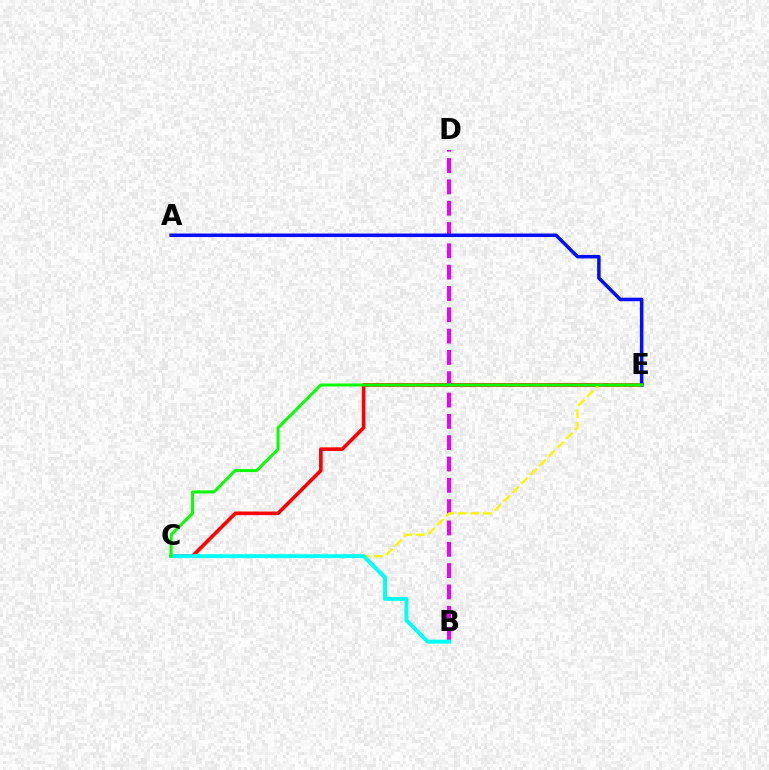{('C', 'E'): [{'color': '#ff0000', 'line_style': 'solid', 'thickness': 2.61}, {'color': '#fcf500', 'line_style': 'dashed', 'thickness': 1.72}, {'color': '#08ff00', 'line_style': 'solid', 'thickness': 2.14}], ('B', 'D'): [{'color': '#ee00ff', 'line_style': 'dashed', 'thickness': 2.9}], ('A', 'E'): [{'color': '#0010ff', 'line_style': 'solid', 'thickness': 2.54}], ('B', 'C'): [{'color': '#00fff6', 'line_style': 'solid', 'thickness': 2.82}]}